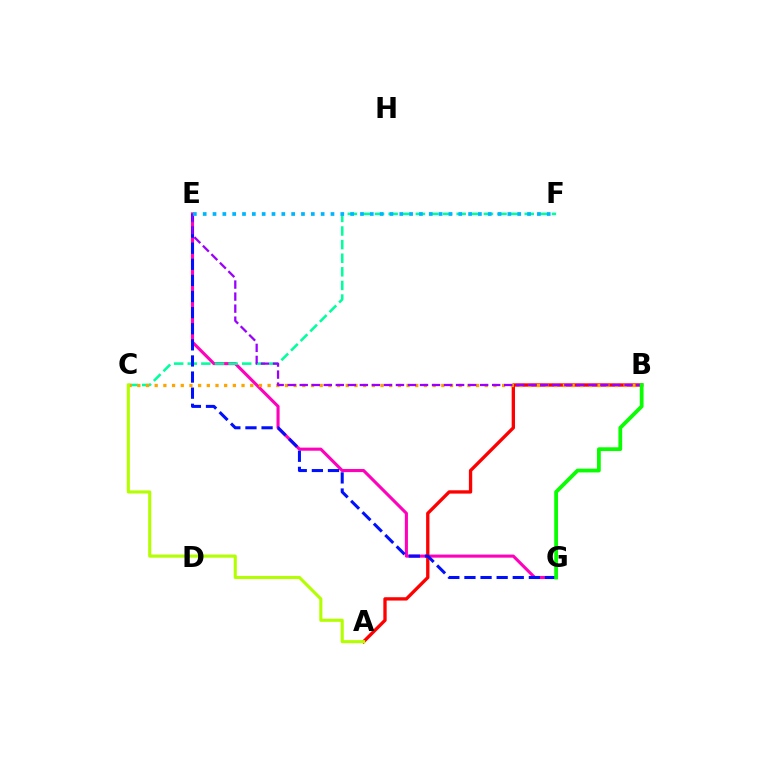{('E', 'G'): [{'color': '#ff00bd', 'line_style': 'solid', 'thickness': 2.23}, {'color': '#0010ff', 'line_style': 'dashed', 'thickness': 2.19}], ('A', 'B'): [{'color': '#ff0000', 'line_style': 'solid', 'thickness': 2.39}], ('C', 'F'): [{'color': '#00ff9d', 'line_style': 'dashed', 'thickness': 1.85}], ('B', 'C'): [{'color': '#ffa500', 'line_style': 'dotted', 'thickness': 2.36}], ('A', 'C'): [{'color': '#b3ff00', 'line_style': 'solid', 'thickness': 2.23}], ('B', 'E'): [{'color': '#9b00ff', 'line_style': 'dashed', 'thickness': 1.63}], ('B', 'G'): [{'color': '#08ff00', 'line_style': 'solid', 'thickness': 2.71}], ('E', 'F'): [{'color': '#00b5ff', 'line_style': 'dotted', 'thickness': 2.67}]}